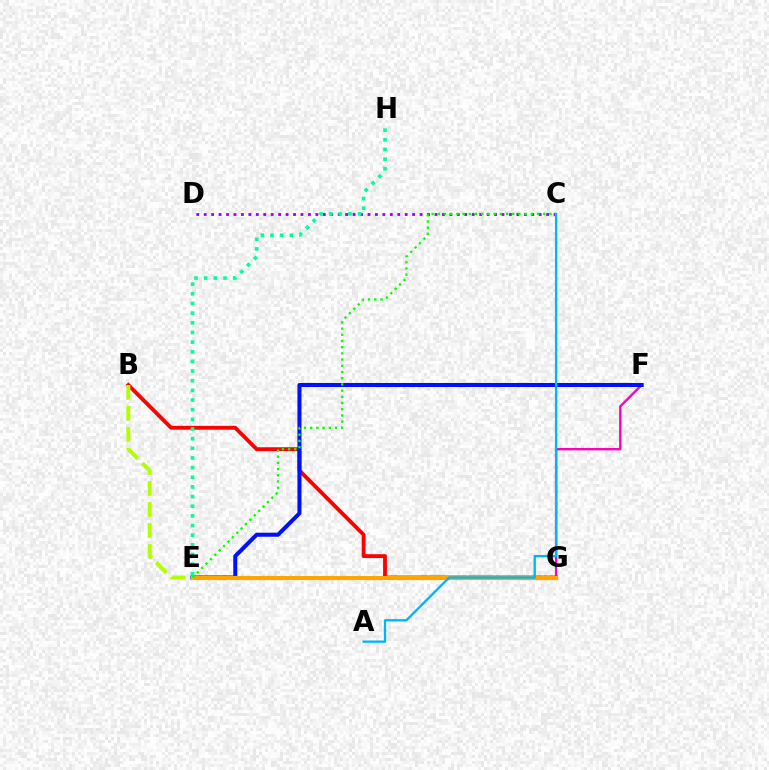{('F', 'G'): [{'color': '#ff00bd', 'line_style': 'solid', 'thickness': 1.7}], ('B', 'G'): [{'color': '#ff0000', 'line_style': 'solid', 'thickness': 2.77}], ('E', 'F'): [{'color': '#0010ff', 'line_style': 'solid', 'thickness': 2.9}], ('C', 'D'): [{'color': '#9b00ff', 'line_style': 'dotted', 'thickness': 2.02}], ('E', 'G'): [{'color': '#ffa500', 'line_style': 'solid', 'thickness': 2.98}], ('A', 'C'): [{'color': '#00b5ff', 'line_style': 'solid', 'thickness': 1.67}], ('B', 'E'): [{'color': '#b3ff00', 'line_style': 'dashed', 'thickness': 2.85}], ('E', 'H'): [{'color': '#00ff9d', 'line_style': 'dotted', 'thickness': 2.62}], ('C', 'E'): [{'color': '#08ff00', 'line_style': 'dotted', 'thickness': 1.69}]}